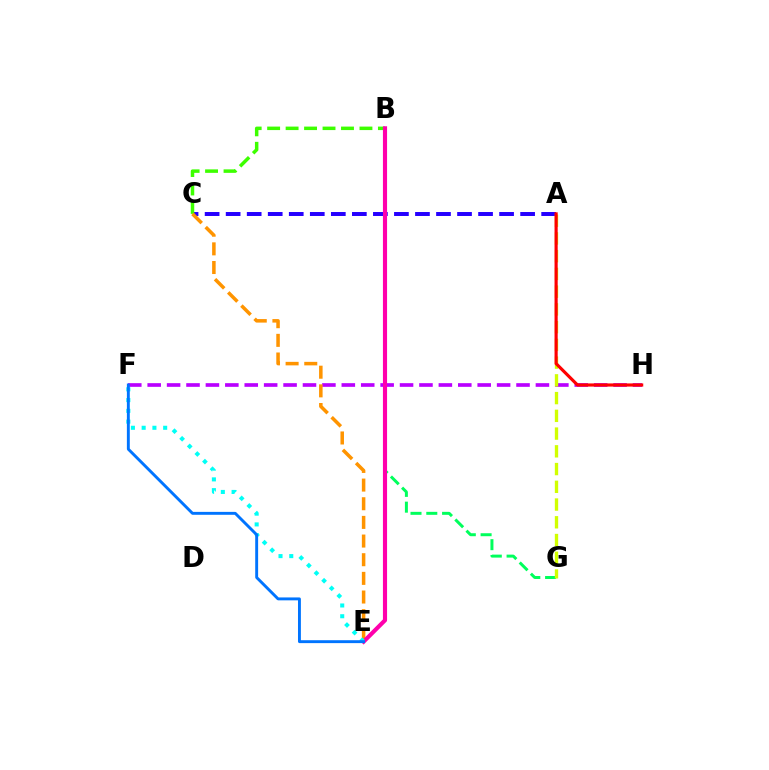{('B', 'G'): [{'color': '#00ff5c', 'line_style': 'dashed', 'thickness': 2.15}], ('A', 'C'): [{'color': '#2500ff', 'line_style': 'dashed', 'thickness': 2.86}], ('F', 'H'): [{'color': '#b900ff', 'line_style': 'dashed', 'thickness': 2.64}], ('A', 'G'): [{'color': '#d1ff00', 'line_style': 'dashed', 'thickness': 2.41}], ('B', 'C'): [{'color': '#3dff00', 'line_style': 'dashed', 'thickness': 2.51}], ('C', 'E'): [{'color': '#ff9400', 'line_style': 'dashed', 'thickness': 2.53}], ('B', 'E'): [{'color': '#ff00ac', 'line_style': 'solid', 'thickness': 2.97}], ('E', 'F'): [{'color': '#00fff6', 'line_style': 'dotted', 'thickness': 2.92}, {'color': '#0074ff', 'line_style': 'solid', 'thickness': 2.09}], ('A', 'H'): [{'color': '#ff0000', 'line_style': 'solid', 'thickness': 2.27}]}